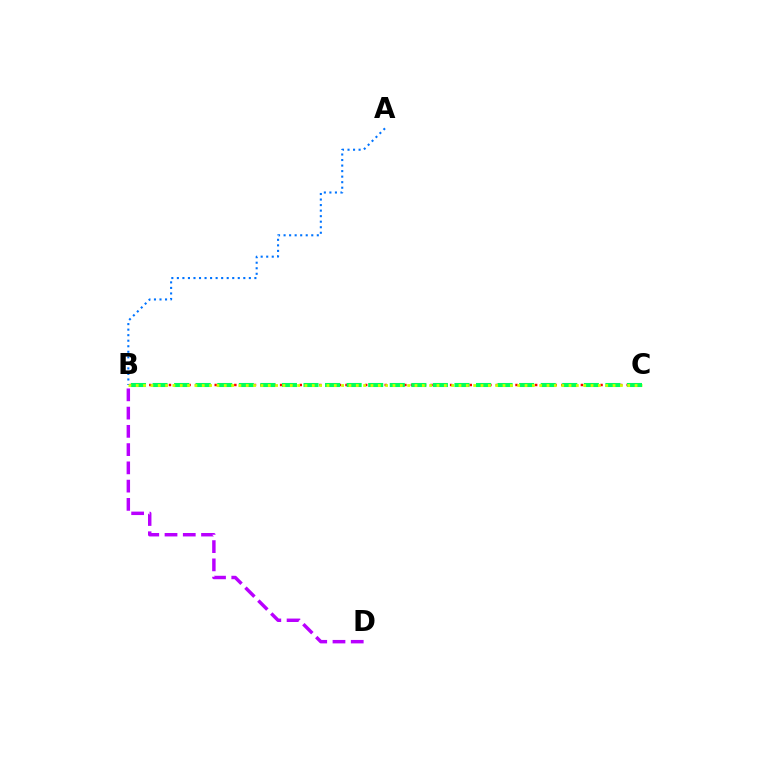{('B', 'C'): [{'color': '#ff0000', 'line_style': 'dotted', 'thickness': 1.78}, {'color': '#00ff5c', 'line_style': 'dashed', 'thickness': 2.93}, {'color': '#d1ff00', 'line_style': 'dotted', 'thickness': 1.99}], ('B', 'D'): [{'color': '#b900ff', 'line_style': 'dashed', 'thickness': 2.48}], ('A', 'B'): [{'color': '#0074ff', 'line_style': 'dotted', 'thickness': 1.5}]}